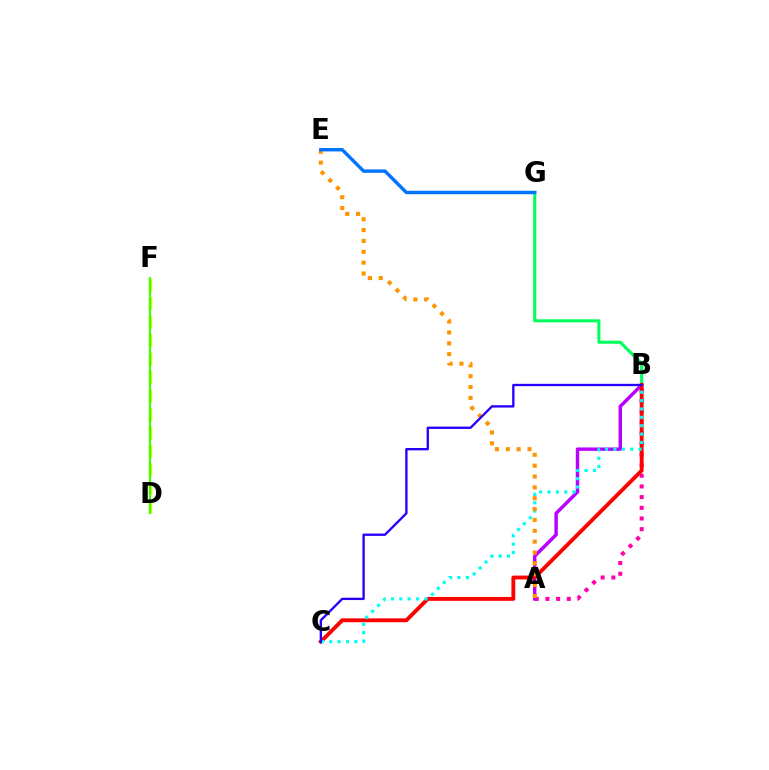{('D', 'F'): [{'color': '#d1ff00', 'line_style': 'dashed', 'thickness': 2.51}, {'color': '#3dff00', 'line_style': 'solid', 'thickness': 1.51}], ('A', 'B'): [{'color': '#ff00ac', 'line_style': 'dotted', 'thickness': 2.9}, {'color': '#b900ff', 'line_style': 'solid', 'thickness': 2.47}], ('B', 'G'): [{'color': '#00ff5c', 'line_style': 'solid', 'thickness': 2.21}], ('B', 'C'): [{'color': '#ff0000', 'line_style': 'solid', 'thickness': 2.78}, {'color': '#00fff6', 'line_style': 'dotted', 'thickness': 2.27}, {'color': '#2500ff', 'line_style': 'solid', 'thickness': 1.68}], ('A', 'E'): [{'color': '#ff9400', 'line_style': 'dotted', 'thickness': 2.95}], ('E', 'G'): [{'color': '#0074ff', 'line_style': 'solid', 'thickness': 2.47}]}